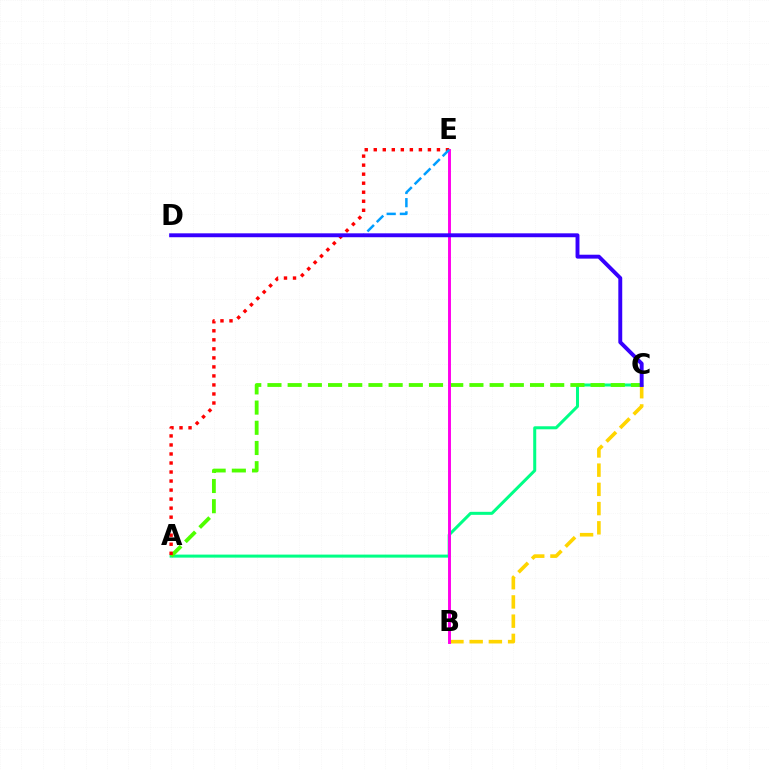{('A', 'C'): [{'color': '#00ff86', 'line_style': 'solid', 'thickness': 2.18}, {'color': '#4fff00', 'line_style': 'dashed', 'thickness': 2.74}], ('B', 'C'): [{'color': '#ffd500', 'line_style': 'dashed', 'thickness': 2.61}], ('B', 'E'): [{'color': '#ff00ed', 'line_style': 'solid', 'thickness': 2.11}], ('A', 'E'): [{'color': '#ff0000', 'line_style': 'dotted', 'thickness': 2.45}], ('D', 'E'): [{'color': '#009eff', 'line_style': 'dashed', 'thickness': 1.79}], ('C', 'D'): [{'color': '#3700ff', 'line_style': 'solid', 'thickness': 2.81}]}